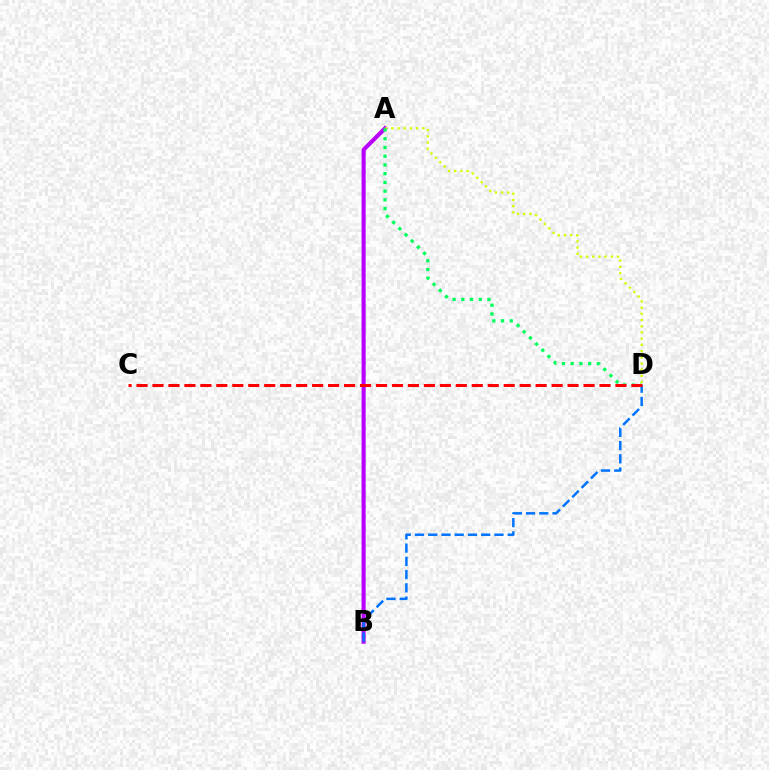{('A', 'B'): [{'color': '#b900ff', 'line_style': 'solid', 'thickness': 2.95}], ('B', 'D'): [{'color': '#0074ff', 'line_style': 'dashed', 'thickness': 1.8}], ('A', 'D'): [{'color': '#d1ff00', 'line_style': 'dotted', 'thickness': 1.69}, {'color': '#00ff5c', 'line_style': 'dotted', 'thickness': 2.37}], ('C', 'D'): [{'color': '#ff0000', 'line_style': 'dashed', 'thickness': 2.17}]}